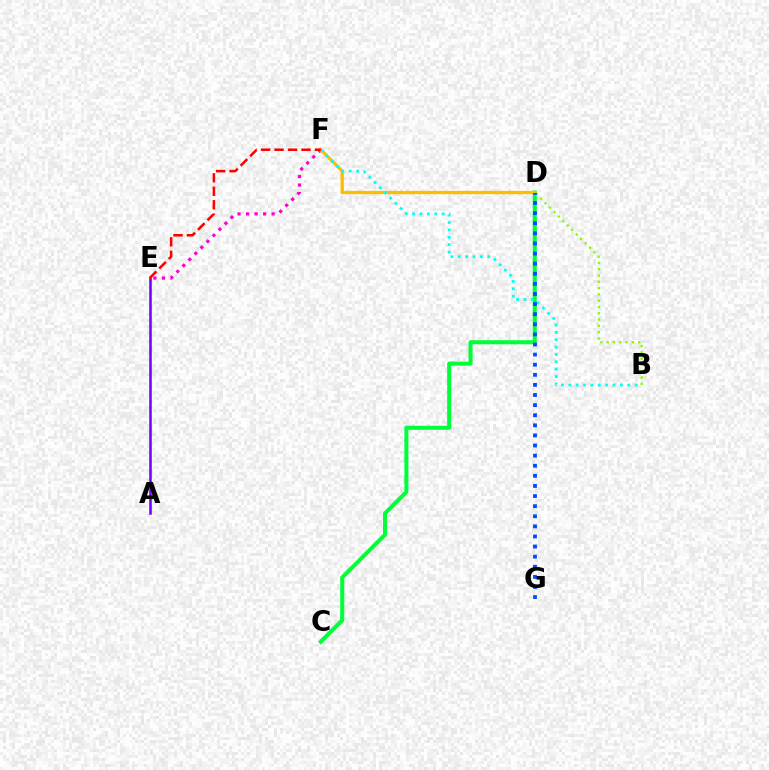{('E', 'F'): [{'color': '#ff00cf', 'line_style': 'dotted', 'thickness': 2.31}, {'color': '#ff0000', 'line_style': 'dashed', 'thickness': 1.83}], ('C', 'D'): [{'color': '#00ff39', 'line_style': 'solid', 'thickness': 2.9}], ('D', 'F'): [{'color': '#ffbd00', 'line_style': 'solid', 'thickness': 2.38}], ('A', 'E'): [{'color': '#7200ff', 'line_style': 'solid', 'thickness': 1.83}], ('B', 'F'): [{'color': '#00fff6', 'line_style': 'dotted', 'thickness': 2.0}], ('B', 'D'): [{'color': '#84ff00', 'line_style': 'dotted', 'thickness': 1.71}], ('D', 'G'): [{'color': '#004bff', 'line_style': 'dotted', 'thickness': 2.75}]}